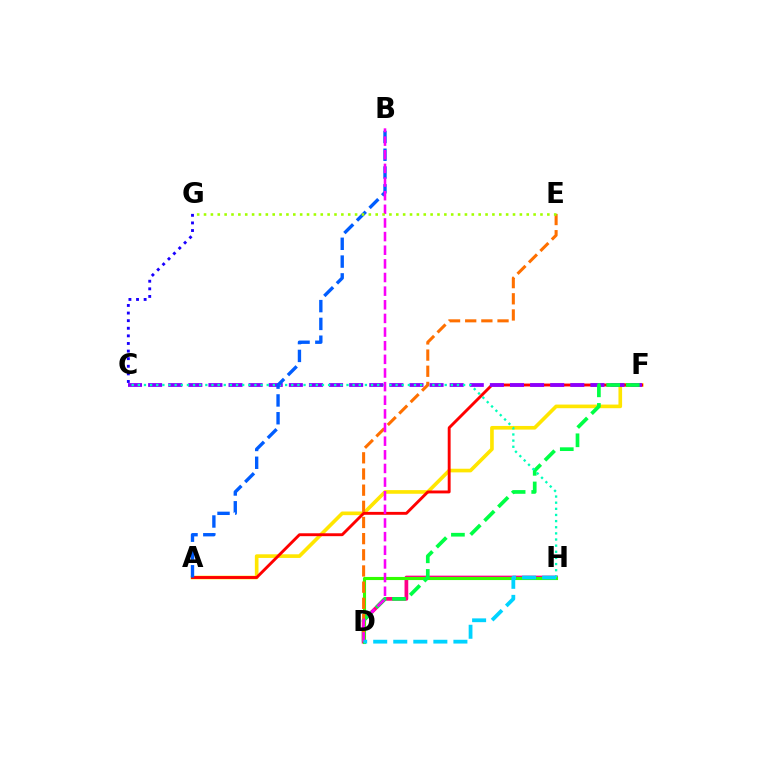{('A', 'F'): [{'color': '#ffe600', 'line_style': 'solid', 'thickness': 2.62}, {'color': '#ff0000', 'line_style': 'solid', 'thickness': 2.08}], ('D', 'H'): [{'color': '#ff0088', 'line_style': 'solid', 'thickness': 2.67}, {'color': '#31ff00', 'line_style': 'solid', 'thickness': 2.24}, {'color': '#00d3ff', 'line_style': 'dashed', 'thickness': 2.72}], ('C', 'F'): [{'color': '#8a00ff', 'line_style': 'dashed', 'thickness': 2.73}], ('D', 'F'): [{'color': '#00ff45', 'line_style': 'dashed', 'thickness': 2.66}], ('C', 'H'): [{'color': '#00ffbb', 'line_style': 'dotted', 'thickness': 1.67}], ('D', 'E'): [{'color': '#ff7000', 'line_style': 'dashed', 'thickness': 2.2}], ('A', 'B'): [{'color': '#005dff', 'line_style': 'dashed', 'thickness': 2.42}], ('B', 'D'): [{'color': '#fa00f9', 'line_style': 'dashed', 'thickness': 1.85}], ('E', 'G'): [{'color': '#a2ff00', 'line_style': 'dotted', 'thickness': 1.87}], ('C', 'G'): [{'color': '#1900ff', 'line_style': 'dotted', 'thickness': 2.07}]}